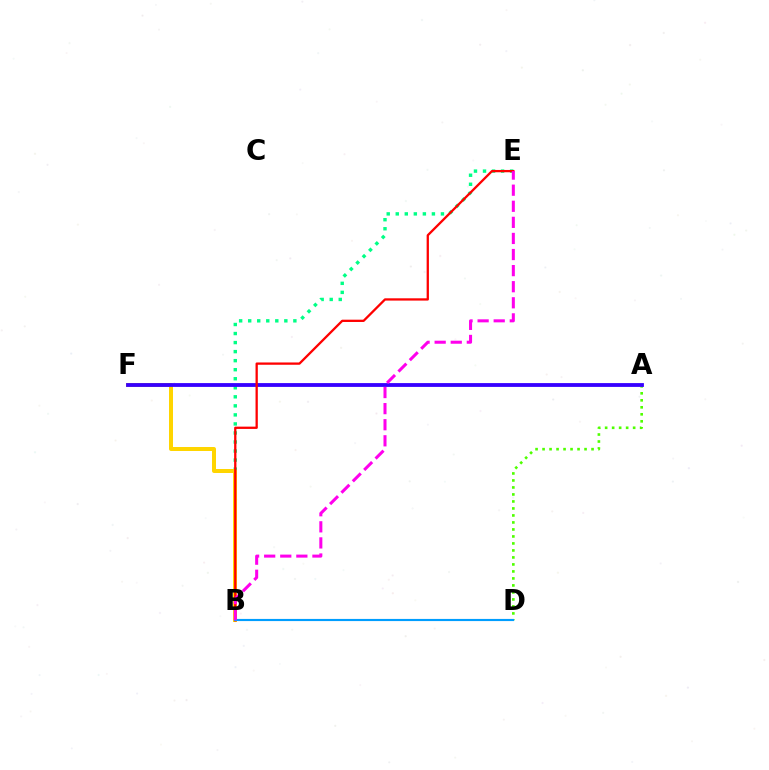{('B', 'E'): [{'color': '#00ff86', 'line_style': 'dotted', 'thickness': 2.46}, {'color': '#ff0000', 'line_style': 'solid', 'thickness': 1.65}, {'color': '#ff00ed', 'line_style': 'dashed', 'thickness': 2.19}], ('B', 'F'): [{'color': '#ffd500', 'line_style': 'solid', 'thickness': 2.88}], ('A', 'D'): [{'color': '#4fff00', 'line_style': 'dotted', 'thickness': 1.9}], ('A', 'F'): [{'color': '#3700ff', 'line_style': 'solid', 'thickness': 2.75}], ('B', 'D'): [{'color': '#009eff', 'line_style': 'solid', 'thickness': 1.55}]}